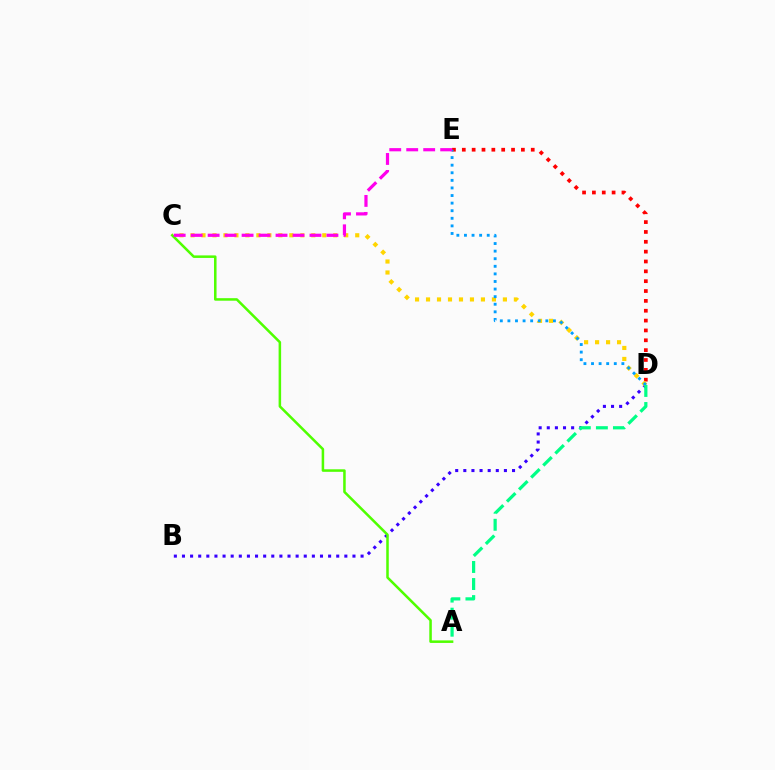{('B', 'D'): [{'color': '#3700ff', 'line_style': 'dotted', 'thickness': 2.21}], ('D', 'E'): [{'color': '#ff0000', 'line_style': 'dotted', 'thickness': 2.68}, {'color': '#009eff', 'line_style': 'dotted', 'thickness': 2.06}], ('C', 'D'): [{'color': '#ffd500', 'line_style': 'dotted', 'thickness': 2.98}], ('A', 'D'): [{'color': '#00ff86', 'line_style': 'dashed', 'thickness': 2.32}], ('A', 'C'): [{'color': '#4fff00', 'line_style': 'solid', 'thickness': 1.82}], ('C', 'E'): [{'color': '#ff00ed', 'line_style': 'dashed', 'thickness': 2.31}]}